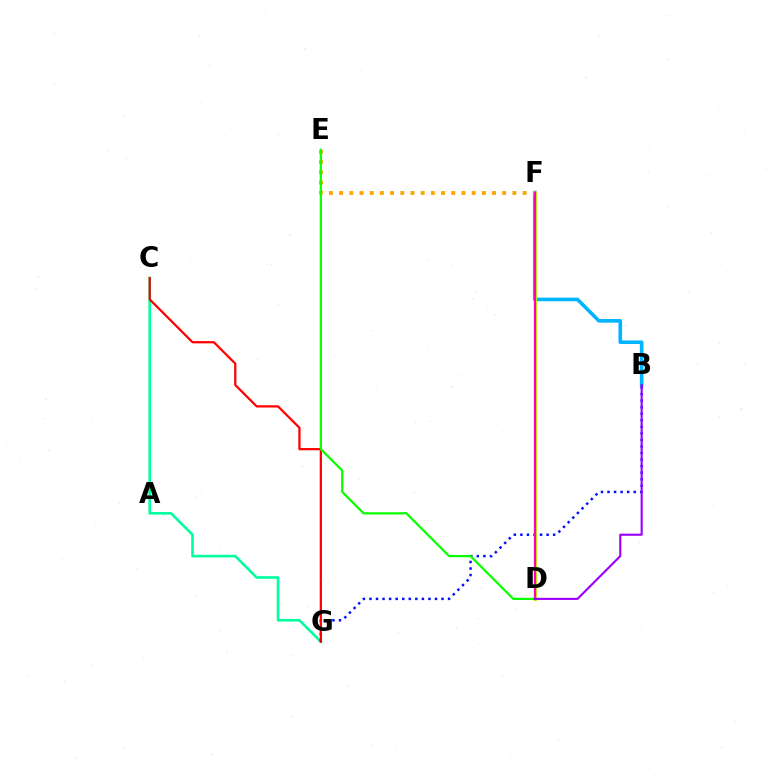{('C', 'G'): [{'color': '#00ff9d', 'line_style': 'solid', 'thickness': 1.88}, {'color': '#ff0000', 'line_style': 'solid', 'thickness': 1.61}], ('B', 'F'): [{'color': '#00b5ff', 'line_style': 'solid', 'thickness': 2.6}], ('E', 'F'): [{'color': '#ffa500', 'line_style': 'dotted', 'thickness': 2.77}], ('B', 'G'): [{'color': '#0010ff', 'line_style': 'dotted', 'thickness': 1.78}], ('D', 'F'): [{'color': '#b3ff00', 'line_style': 'solid', 'thickness': 2.25}, {'color': '#ff00bd', 'line_style': 'solid', 'thickness': 1.61}], ('D', 'E'): [{'color': '#08ff00', 'line_style': 'solid', 'thickness': 1.6}], ('B', 'D'): [{'color': '#9b00ff', 'line_style': 'solid', 'thickness': 1.53}]}